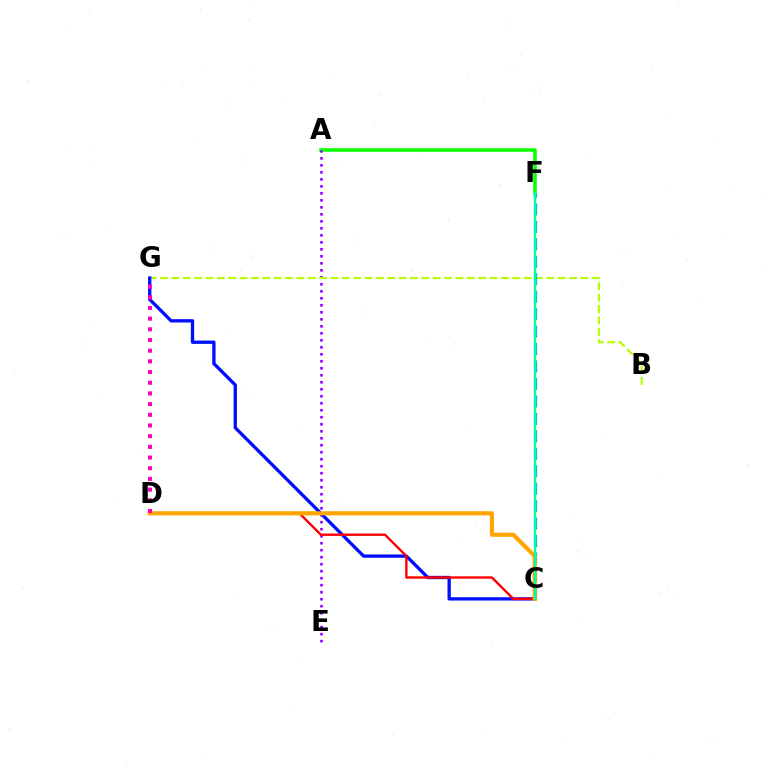{('A', 'F'): [{'color': '#08ff00', 'line_style': 'solid', 'thickness': 2.52}], ('A', 'E'): [{'color': '#9b00ff', 'line_style': 'dotted', 'thickness': 1.9}], ('B', 'G'): [{'color': '#b3ff00', 'line_style': 'dashed', 'thickness': 1.54}], ('C', 'F'): [{'color': '#00b5ff', 'line_style': 'dashed', 'thickness': 2.37}, {'color': '#00ff9d', 'line_style': 'solid', 'thickness': 1.6}], ('C', 'G'): [{'color': '#0010ff', 'line_style': 'solid', 'thickness': 2.4}], ('C', 'D'): [{'color': '#ff0000', 'line_style': 'solid', 'thickness': 1.71}, {'color': '#ffa500', 'line_style': 'solid', 'thickness': 3.0}], ('D', 'G'): [{'color': '#ff00bd', 'line_style': 'dotted', 'thickness': 2.9}]}